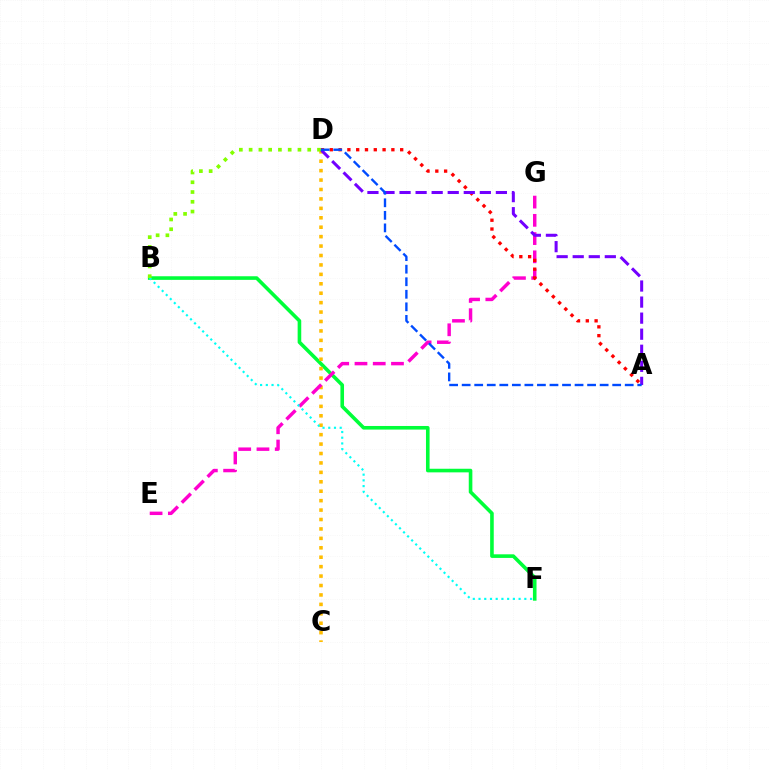{('B', 'F'): [{'color': '#00ff39', 'line_style': 'solid', 'thickness': 2.6}, {'color': '#00fff6', 'line_style': 'dotted', 'thickness': 1.56}], ('C', 'D'): [{'color': '#ffbd00', 'line_style': 'dotted', 'thickness': 2.56}], ('E', 'G'): [{'color': '#ff00cf', 'line_style': 'dashed', 'thickness': 2.48}], ('A', 'D'): [{'color': '#ff0000', 'line_style': 'dotted', 'thickness': 2.39}, {'color': '#7200ff', 'line_style': 'dashed', 'thickness': 2.18}, {'color': '#004bff', 'line_style': 'dashed', 'thickness': 1.7}], ('B', 'D'): [{'color': '#84ff00', 'line_style': 'dotted', 'thickness': 2.65}]}